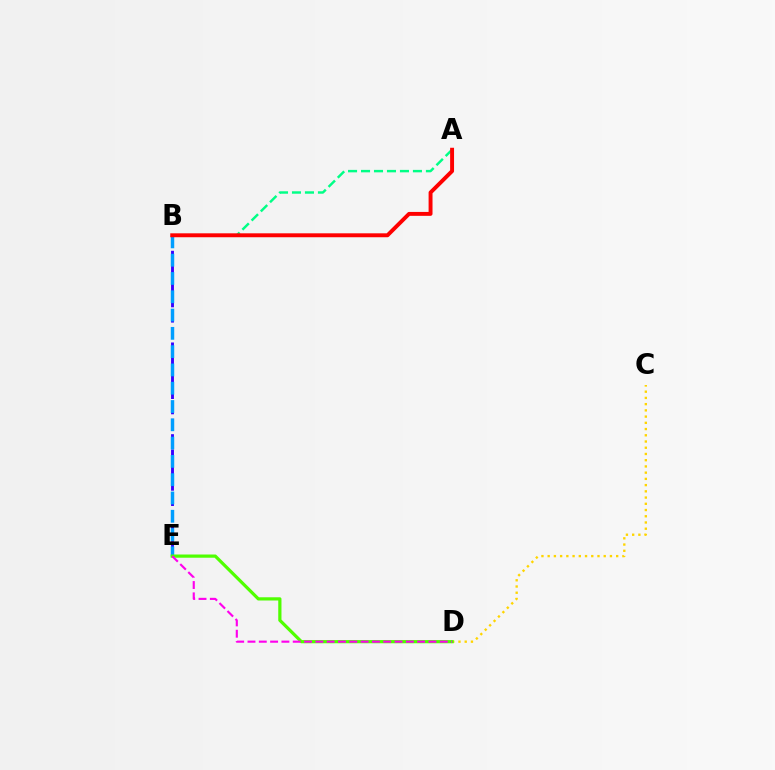{('C', 'D'): [{'color': '#ffd500', 'line_style': 'dotted', 'thickness': 1.69}], ('B', 'E'): [{'color': '#3700ff', 'line_style': 'dashed', 'thickness': 2.08}, {'color': '#009eff', 'line_style': 'dashed', 'thickness': 2.48}], ('A', 'B'): [{'color': '#00ff86', 'line_style': 'dashed', 'thickness': 1.76}, {'color': '#ff0000', 'line_style': 'solid', 'thickness': 2.82}], ('D', 'E'): [{'color': '#4fff00', 'line_style': 'solid', 'thickness': 2.32}, {'color': '#ff00ed', 'line_style': 'dashed', 'thickness': 1.54}]}